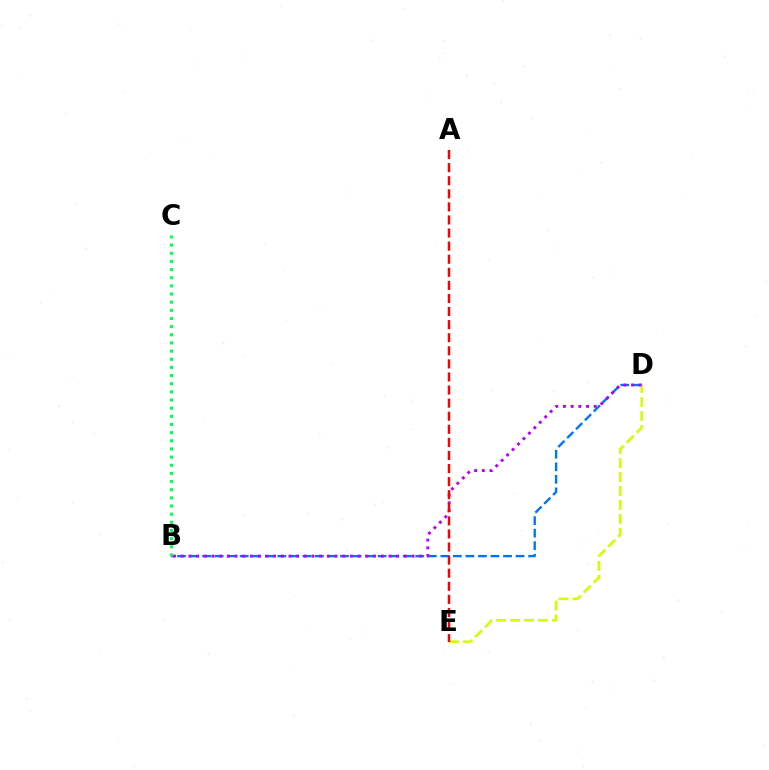{('B', 'D'): [{'color': '#0074ff', 'line_style': 'dashed', 'thickness': 1.7}, {'color': '#b900ff', 'line_style': 'dotted', 'thickness': 2.09}], ('B', 'C'): [{'color': '#00ff5c', 'line_style': 'dotted', 'thickness': 2.22}], ('D', 'E'): [{'color': '#d1ff00', 'line_style': 'dashed', 'thickness': 1.9}], ('A', 'E'): [{'color': '#ff0000', 'line_style': 'dashed', 'thickness': 1.78}]}